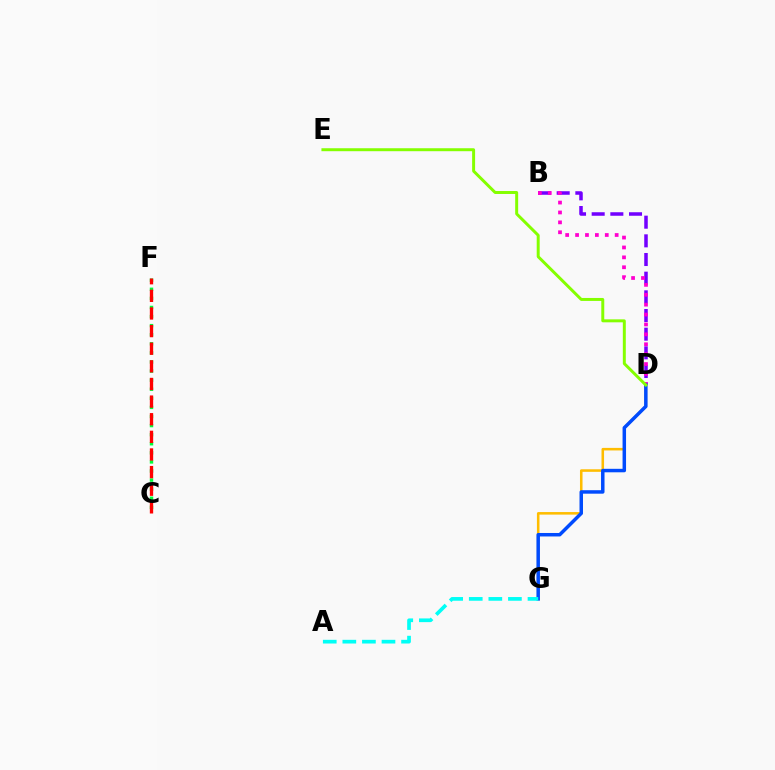{('C', 'F'): [{'color': '#00ff39', 'line_style': 'dotted', 'thickness': 2.47}, {'color': '#ff0000', 'line_style': 'dashed', 'thickness': 2.39}], ('B', 'D'): [{'color': '#7200ff', 'line_style': 'dashed', 'thickness': 2.54}, {'color': '#ff00cf', 'line_style': 'dotted', 'thickness': 2.69}], ('D', 'G'): [{'color': '#ffbd00', 'line_style': 'solid', 'thickness': 1.84}, {'color': '#004bff', 'line_style': 'solid', 'thickness': 2.51}], ('D', 'E'): [{'color': '#84ff00', 'line_style': 'solid', 'thickness': 2.13}], ('A', 'G'): [{'color': '#00fff6', 'line_style': 'dashed', 'thickness': 2.66}]}